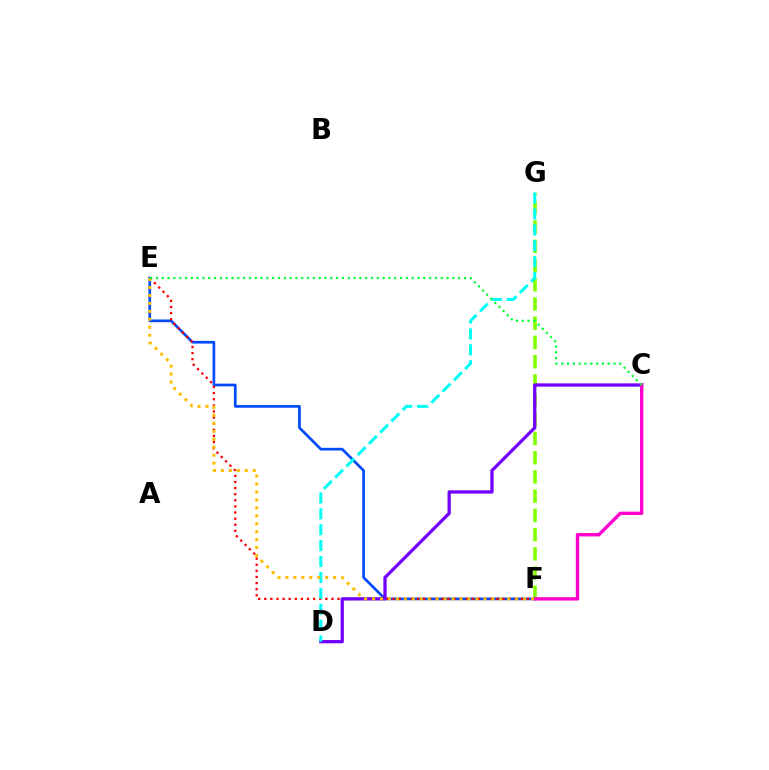{('F', 'G'): [{'color': '#84ff00', 'line_style': 'dashed', 'thickness': 2.61}], ('E', 'F'): [{'color': '#004bff', 'line_style': 'solid', 'thickness': 1.94}, {'color': '#ff0000', 'line_style': 'dotted', 'thickness': 1.66}, {'color': '#ffbd00', 'line_style': 'dotted', 'thickness': 2.16}], ('C', 'D'): [{'color': '#7200ff', 'line_style': 'solid', 'thickness': 2.36}], ('C', 'F'): [{'color': '#ff00cf', 'line_style': 'solid', 'thickness': 2.42}], ('D', 'G'): [{'color': '#00fff6', 'line_style': 'dashed', 'thickness': 2.16}], ('C', 'E'): [{'color': '#00ff39', 'line_style': 'dotted', 'thickness': 1.58}]}